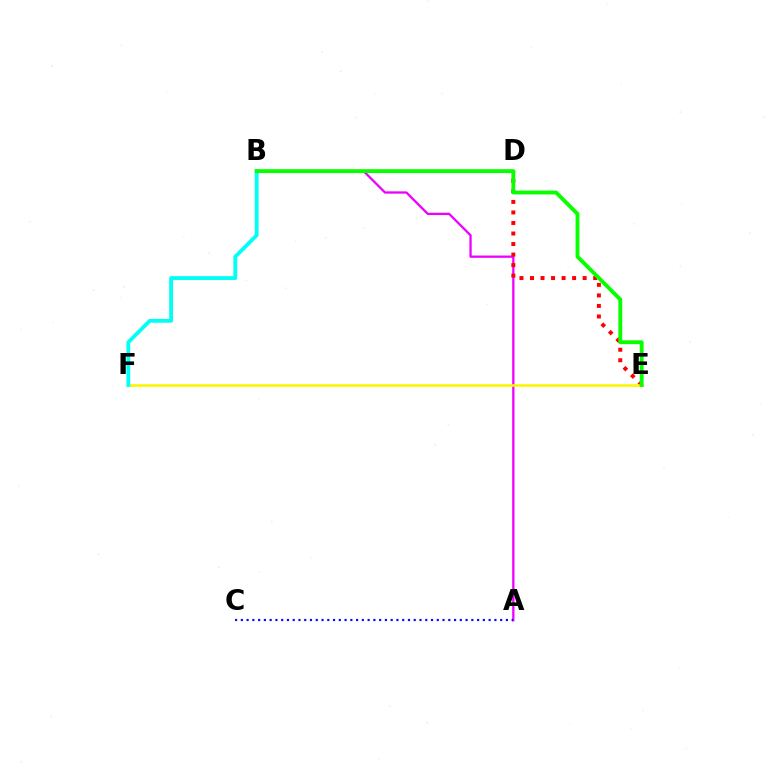{('A', 'B'): [{'color': '#ee00ff', 'line_style': 'solid', 'thickness': 1.64}], ('D', 'E'): [{'color': '#ff0000', 'line_style': 'dotted', 'thickness': 2.86}], ('E', 'F'): [{'color': '#fcf500', 'line_style': 'solid', 'thickness': 1.86}], ('A', 'C'): [{'color': '#0010ff', 'line_style': 'dotted', 'thickness': 1.57}], ('B', 'F'): [{'color': '#00fff6', 'line_style': 'solid', 'thickness': 2.74}], ('B', 'E'): [{'color': '#08ff00', 'line_style': 'solid', 'thickness': 2.79}]}